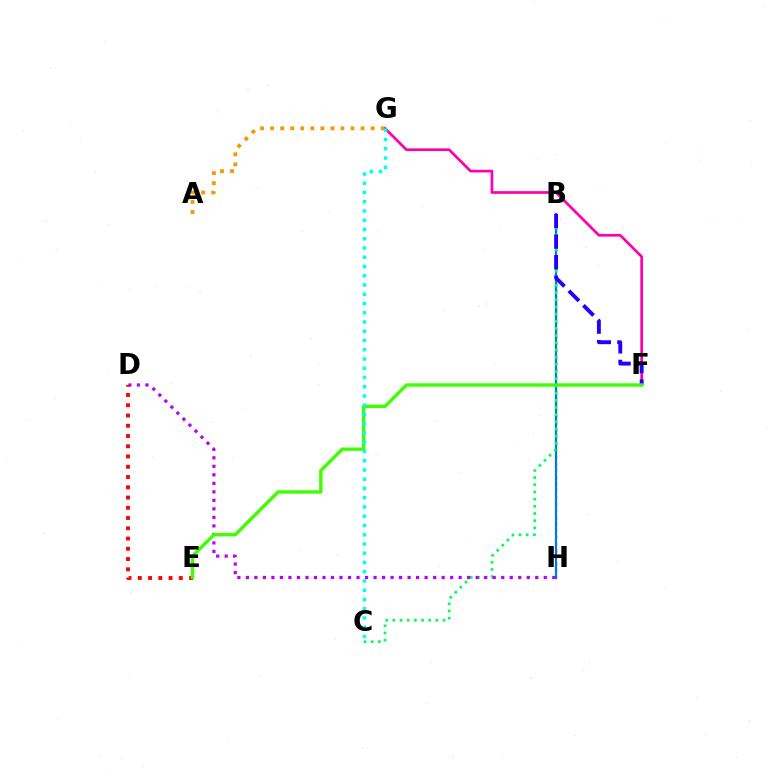{('B', 'H'): [{'color': '#d1ff00', 'line_style': 'dotted', 'thickness': 1.81}, {'color': '#0074ff', 'line_style': 'solid', 'thickness': 1.6}], ('B', 'C'): [{'color': '#00ff5c', 'line_style': 'dotted', 'thickness': 1.95}], ('D', 'H'): [{'color': '#b900ff', 'line_style': 'dotted', 'thickness': 2.31}], ('D', 'E'): [{'color': '#ff0000', 'line_style': 'dotted', 'thickness': 2.79}], ('F', 'G'): [{'color': '#ff00ac', 'line_style': 'solid', 'thickness': 1.95}], ('B', 'F'): [{'color': '#2500ff', 'line_style': 'dashed', 'thickness': 2.79}], ('A', 'G'): [{'color': '#ff9400', 'line_style': 'dotted', 'thickness': 2.73}], ('E', 'F'): [{'color': '#3dff00', 'line_style': 'solid', 'thickness': 2.42}], ('C', 'G'): [{'color': '#00fff6', 'line_style': 'dotted', 'thickness': 2.51}]}